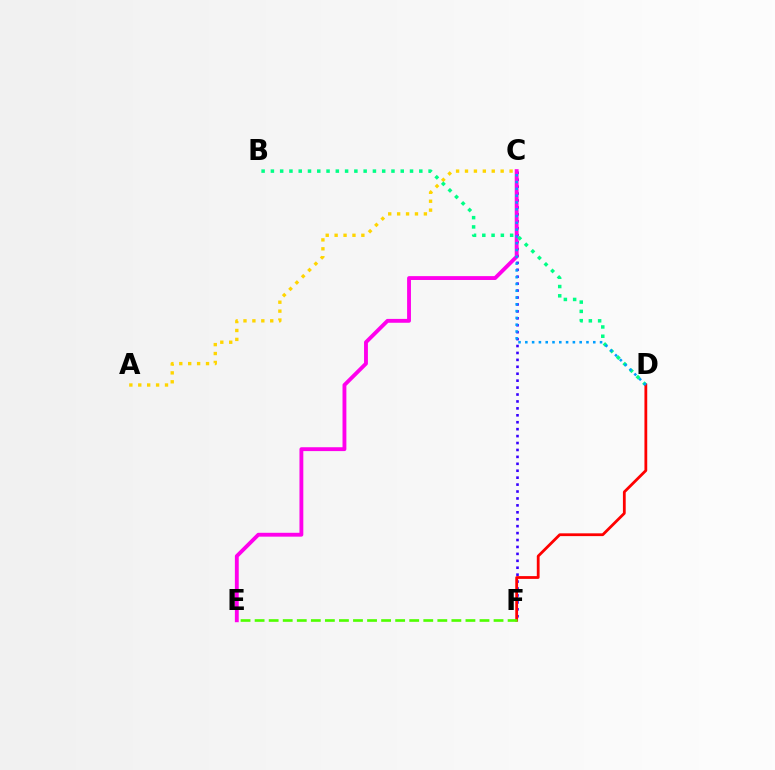{('C', 'F'): [{'color': '#3700ff', 'line_style': 'dotted', 'thickness': 1.88}], ('C', 'E'): [{'color': '#ff00ed', 'line_style': 'solid', 'thickness': 2.78}], ('A', 'C'): [{'color': '#ffd500', 'line_style': 'dotted', 'thickness': 2.42}], ('B', 'D'): [{'color': '#00ff86', 'line_style': 'dotted', 'thickness': 2.52}], ('D', 'F'): [{'color': '#ff0000', 'line_style': 'solid', 'thickness': 2.0}], ('E', 'F'): [{'color': '#4fff00', 'line_style': 'dashed', 'thickness': 1.91}], ('C', 'D'): [{'color': '#009eff', 'line_style': 'dotted', 'thickness': 1.85}]}